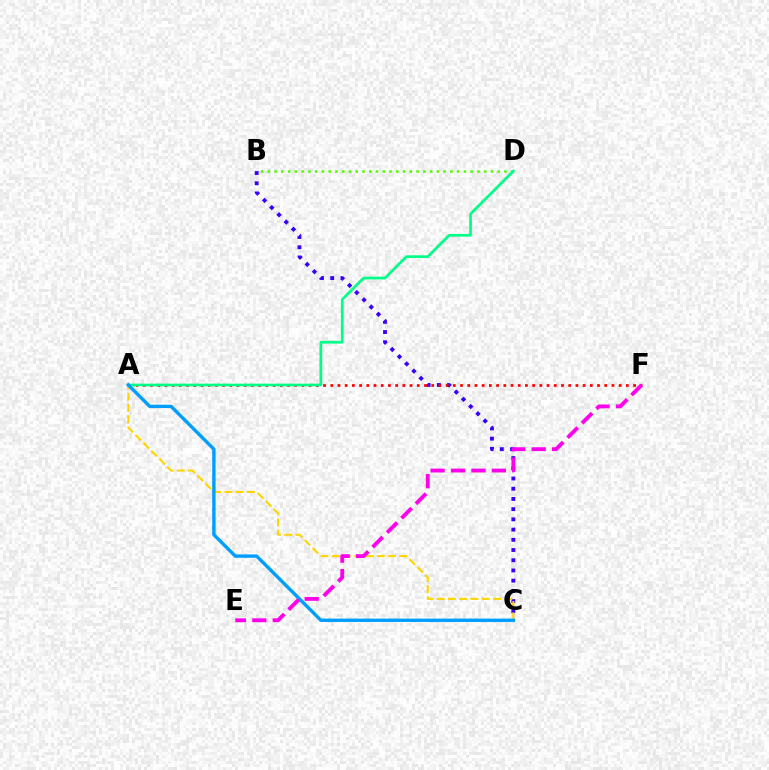{('B', 'D'): [{'color': '#4fff00', 'line_style': 'dotted', 'thickness': 1.84}], ('B', 'C'): [{'color': '#3700ff', 'line_style': 'dotted', 'thickness': 2.77}], ('A', 'F'): [{'color': '#ff0000', 'line_style': 'dotted', 'thickness': 1.96}], ('A', 'C'): [{'color': '#ffd500', 'line_style': 'dashed', 'thickness': 1.53}, {'color': '#009eff', 'line_style': 'solid', 'thickness': 2.42}], ('A', 'D'): [{'color': '#00ff86', 'line_style': 'solid', 'thickness': 1.96}], ('E', 'F'): [{'color': '#ff00ed', 'line_style': 'dashed', 'thickness': 2.77}]}